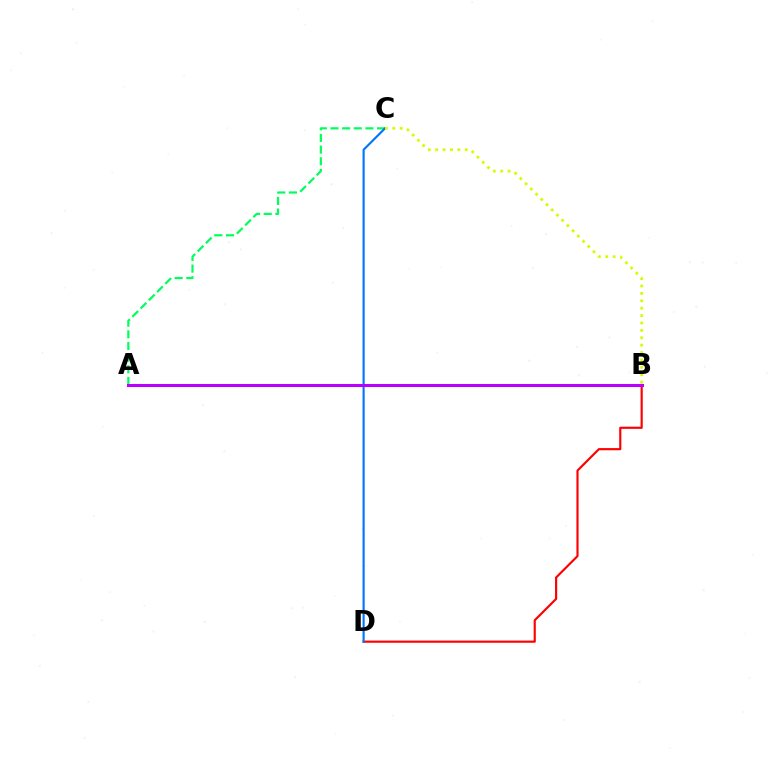{('A', 'C'): [{'color': '#00ff5c', 'line_style': 'dashed', 'thickness': 1.58}], ('B', 'D'): [{'color': '#ff0000', 'line_style': 'solid', 'thickness': 1.56}], ('C', 'D'): [{'color': '#0074ff', 'line_style': 'solid', 'thickness': 1.53}], ('B', 'C'): [{'color': '#d1ff00', 'line_style': 'dotted', 'thickness': 2.01}], ('A', 'B'): [{'color': '#b900ff', 'line_style': 'solid', 'thickness': 2.19}]}